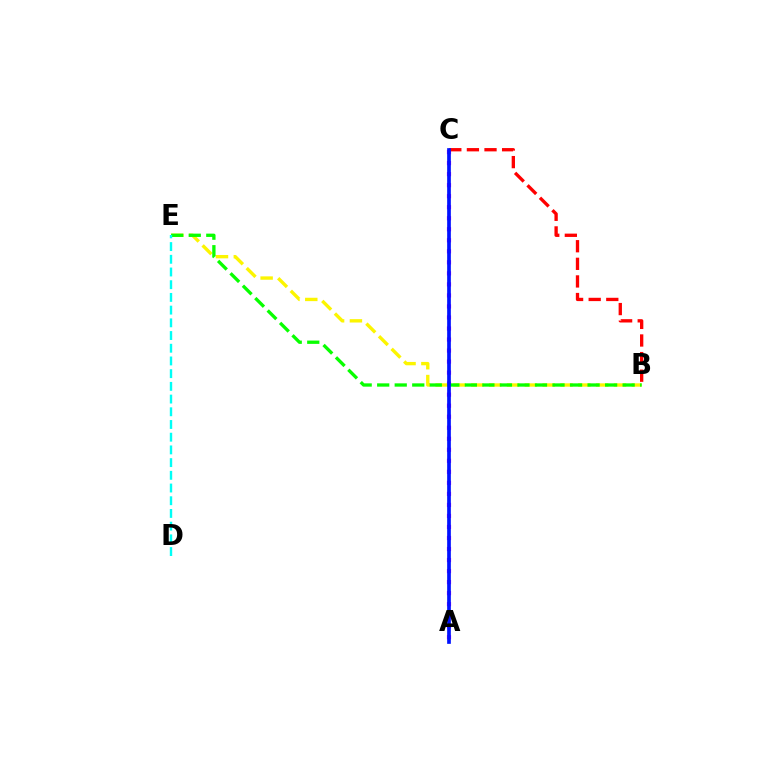{('A', 'C'): [{'color': '#ee00ff', 'line_style': 'dotted', 'thickness': 3.0}, {'color': '#0010ff', 'line_style': 'solid', 'thickness': 2.65}], ('B', 'E'): [{'color': '#fcf500', 'line_style': 'dashed', 'thickness': 2.42}, {'color': '#08ff00', 'line_style': 'dashed', 'thickness': 2.38}], ('D', 'E'): [{'color': '#00fff6', 'line_style': 'dashed', 'thickness': 1.73}], ('B', 'C'): [{'color': '#ff0000', 'line_style': 'dashed', 'thickness': 2.39}]}